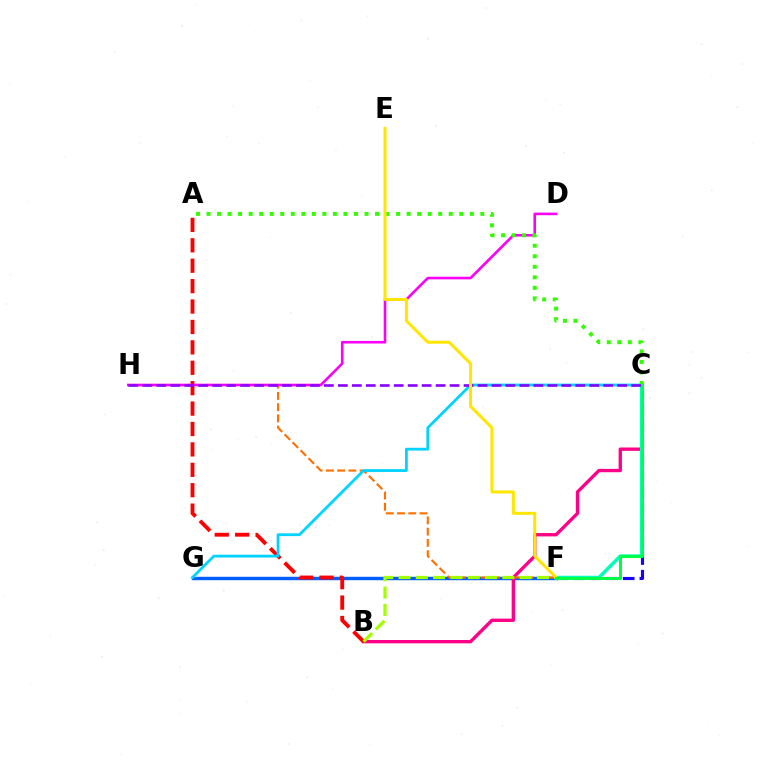{('F', 'G'): [{'color': '#005dff', 'line_style': 'solid', 'thickness': 2.45}], ('B', 'C'): [{'color': '#ff0088', 'line_style': 'solid', 'thickness': 2.41}], ('F', 'H'): [{'color': '#ff7000', 'line_style': 'dashed', 'thickness': 1.53}], ('C', 'F'): [{'color': '#1900ff', 'line_style': 'dashed', 'thickness': 2.26}, {'color': '#00ffbb', 'line_style': 'solid', 'thickness': 2.5}, {'color': '#00ff45', 'line_style': 'solid', 'thickness': 2.14}], ('A', 'B'): [{'color': '#ff0000', 'line_style': 'dashed', 'thickness': 2.77}], ('C', 'G'): [{'color': '#00d3ff', 'line_style': 'solid', 'thickness': 2.0}], ('B', 'F'): [{'color': '#a2ff00', 'line_style': 'dashed', 'thickness': 2.35}], ('D', 'H'): [{'color': '#fa00f9', 'line_style': 'solid', 'thickness': 1.87}], ('A', 'C'): [{'color': '#31ff00', 'line_style': 'dotted', 'thickness': 2.86}], ('C', 'H'): [{'color': '#8a00ff', 'line_style': 'dashed', 'thickness': 1.9}], ('E', 'F'): [{'color': '#ffe600', 'line_style': 'solid', 'thickness': 2.16}]}